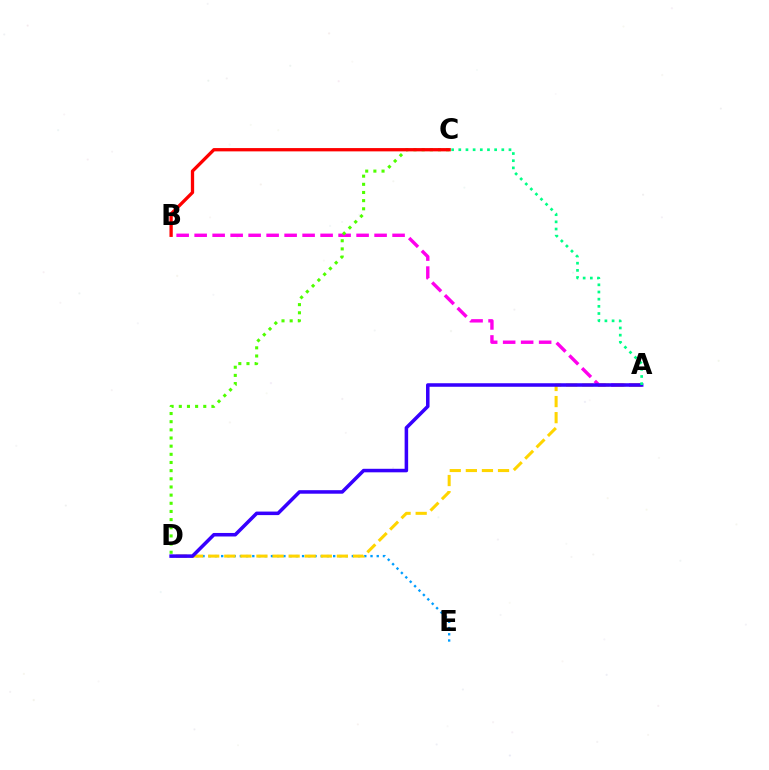{('A', 'B'): [{'color': '#ff00ed', 'line_style': 'dashed', 'thickness': 2.44}], ('D', 'E'): [{'color': '#009eff', 'line_style': 'dotted', 'thickness': 1.69}], ('A', 'D'): [{'color': '#ffd500', 'line_style': 'dashed', 'thickness': 2.19}, {'color': '#3700ff', 'line_style': 'solid', 'thickness': 2.54}], ('C', 'D'): [{'color': '#4fff00', 'line_style': 'dotted', 'thickness': 2.22}], ('A', 'C'): [{'color': '#00ff86', 'line_style': 'dotted', 'thickness': 1.95}], ('B', 'C'): [{'color': '#ff0000', 'line_style': 'solid', 'thickness': 2.37}]}